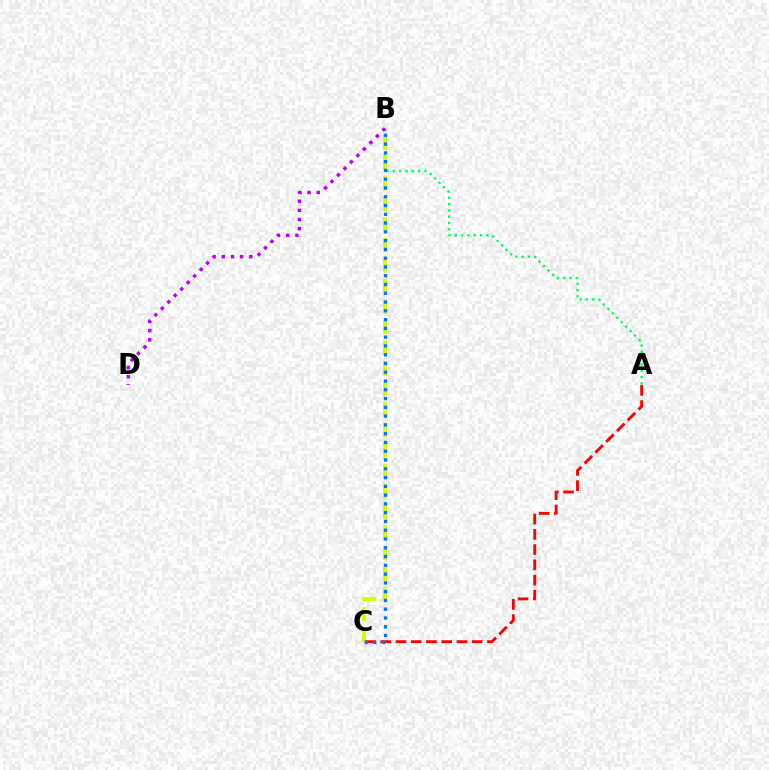{('A', 'B'): [{'color': '#00ff5c', 'line_style': 'dotted', 'thickness': 1.71}], ('B', 'C'): [{'color': '#d1ff00', 'line_style': 'dashed', 'thickness': 2.79}, {'color': '#0074ff', 'line_style': 'dotted', 'thickness': 2.38}], ('A', 'C'): [{'color': '#ff0000', 'line_style': 'dashed', 'thickness': 2.07}], ('B', 'D'): [{'color': '#b900ff', 'line_style': 'dotted', 'thickness': 2.49}]}